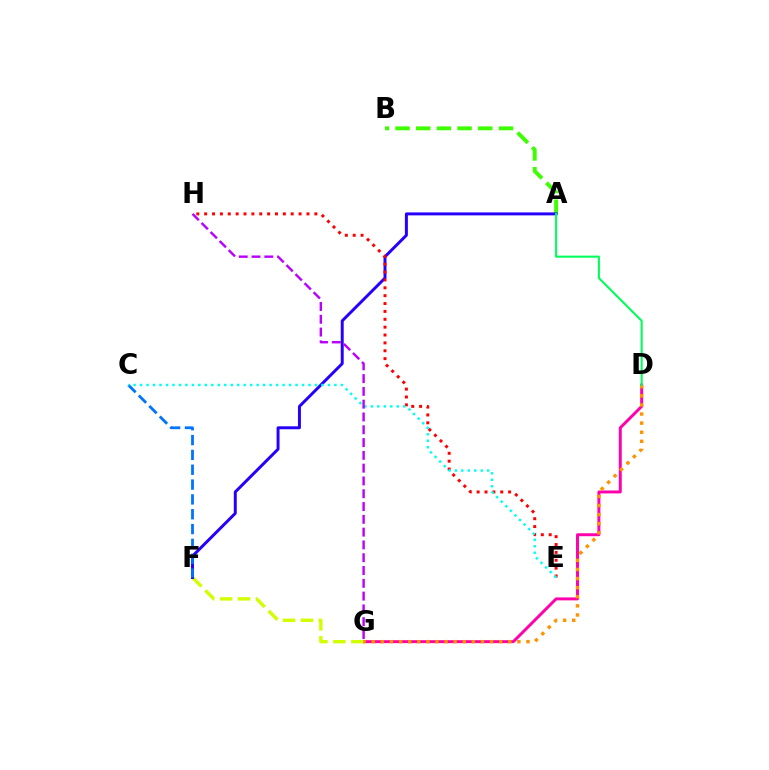{('A', 'B'): [{'color': '#3dff00', 'line_style': 'dashed', 'thickness': 2.81}], ('D', 'G'): [{'color': '#ff00ac', 'line_style': 'solid', 'thickness': 2.13}, {'color': '#ff9400', 'line_style': 'dotted', 'thickness': 2.47}], ('F', 'G'): [{'color': '#d1ff00', 'line_style': 'dashed', 'thickness': 2.44}], ('A', 'F'): [{'color': '#2500ff', 'line_style': 'solid', 'thickness': 2.13}], ('A', 'D'): [{'color': '#00ff5c', 'line_style': 'solid', 'thickness': 1.51}], ('E', 'H'): [{'color': '#ff0000', 'line_style': 'dotted', 'thickness': 2.14}], ('C', 'F'): [{'color': '#0074ff', 'line_style': 'dashed', 'thickness': 2.02}], ('C', 'E'): [{'color': '#00fff6', 'line_style': 'dotted', 'thickness': 1.76}], ('G', 'H'): [{'color': '#b900ff', 'line_style': 'dashed', 'thickness': 1.74}]}